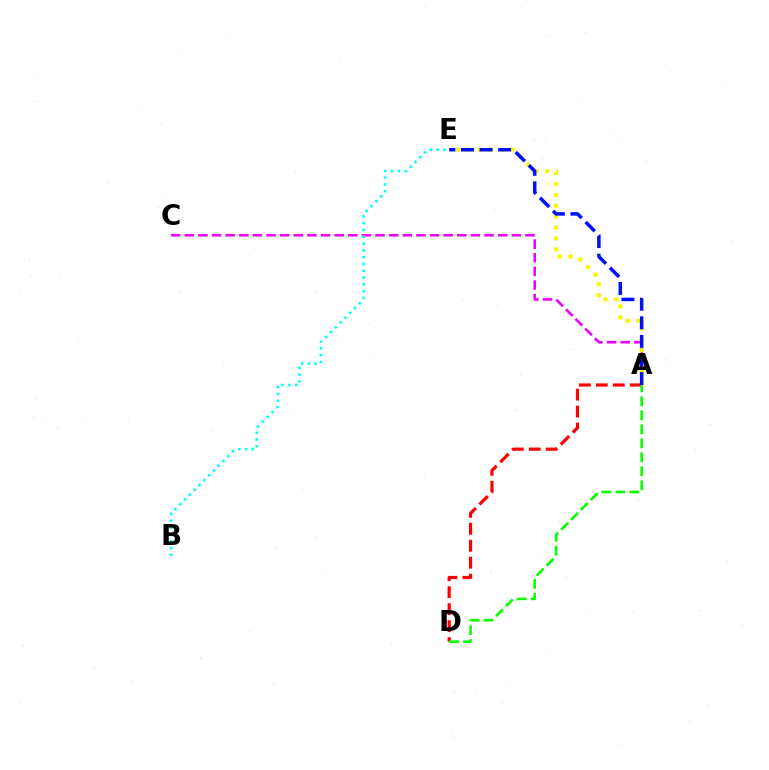{('A', 'C'): [{'color': '#ee00ff', 'line_style': 'dashed', 'thickness': 1.85}], ('A', 'E'): [{'color': '#fcf500', 'line_style': 'dotted', 'thickness': 2.96}, {'color': '#0010ff', 'line_style': 'dashed', 'thickness': 2.52}], ('A', 'D'): [{'color': '#ff0000', 'line_style': 'dashed', 'thickness': 2.3}, {'color': '#08ff00', 'line_style': 'dashed', 'thickness': 1.9}], ('B', 'E'): [{'color': '#00fff6', 'line_style': 'dotted', 'thickness': 1.85}]}